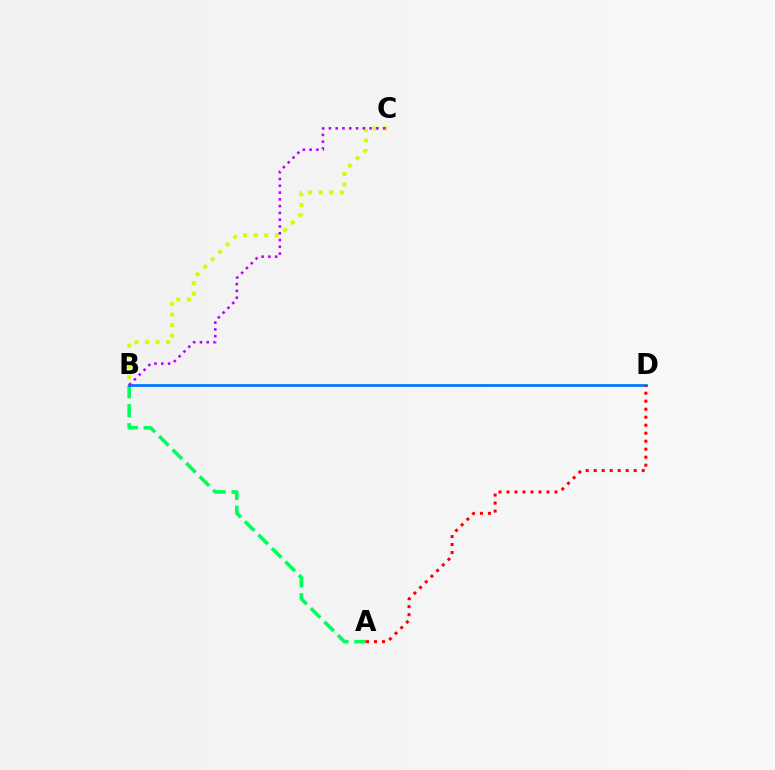{('B', 'C'): [{'color': '#d1ff00', 'line_style': 'dotted', 'thickness': 2.88}, {'color': '#b900ff', 'line_style': 'dotted', 'thickness': 1.84}], ('A', 'B'): [{'color': '#00ff5c', 'line_style': 'dashed', 'thickness': 2.59}], ('B', 'D'): [{'color': '#0074ff', 'line_style': 'solid', 'thickness': 1.96}], ('A', 'D'): [{'color': '#ff0000', 'line_style': 'dotted', 'thickness': 2.17}]}